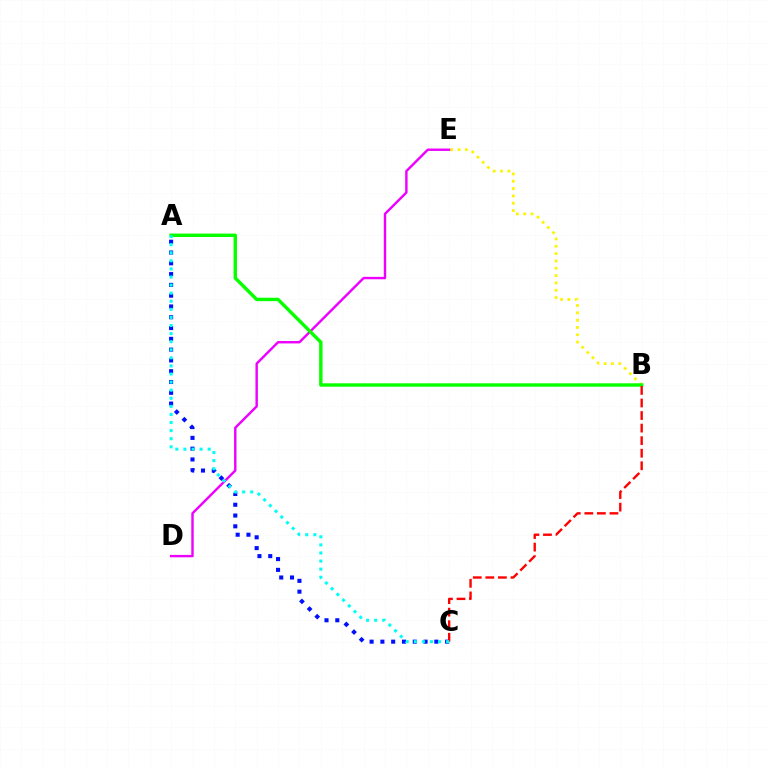{('A', 'C'): [{'color': '#0010ff', 'line_style': 'dotted', 'thickness': 2.93}, {'color': '#00fff6', 'line_style': 'dotted', 'thickness': 2.2}], ('D', 'E'): [{'color': '#ee00ff', 'line_style': 'solid', 'thickness': 1.74}], ('B', 'E'): [{'color': '#fcf500', 'line_style': 'dotted', 'thickness': 1.99}], ('A', 'B'): [{'color': '#08ff00', 'line_style': 'solid', 'thickness': 2.46}], ('B', 'C'): [{'color': '#ff0000', 'line_style': 'dashed', 'thickness': 1.71}]}